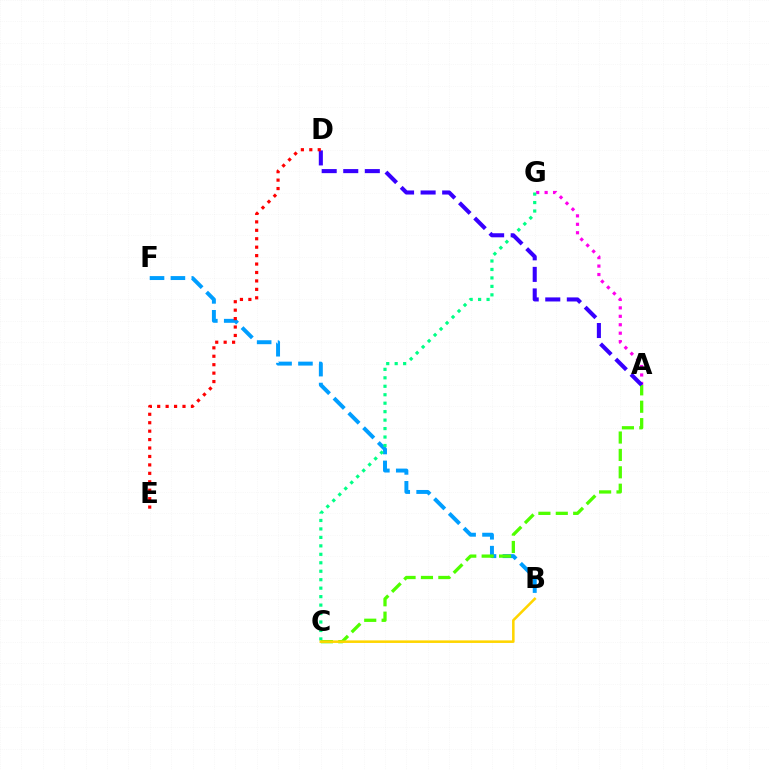{('B', 'F'): [{'color': '#009eff', 'line_style': 'dashed', 'thickness': 2.84}], ('A', 'G'): [{'color': '#ff00ed', 'line_style': 'dotted', 'thickness': 2.29}], ('C', 'G'): [{'color': '#00ff86', 'line_style': 'dotted', 'thickness': 2.3}], ('A', 'C'): [{'color': '#4fff00', 'line_style': 'dashed', 'thickness': 2.36}], ('A', 'D'): [{'color': '#3700ff', 'line_style': 'dashed', 'thickness': 2.93}], ('D', 'E'): [{'color': '#ff0000', 'line_style': 'dotted', 'thickness': 2.29}], ('B', 'C'): [{'color': '#ffd500', 'line_style': 'solid', 'thickness': 1.84}]}